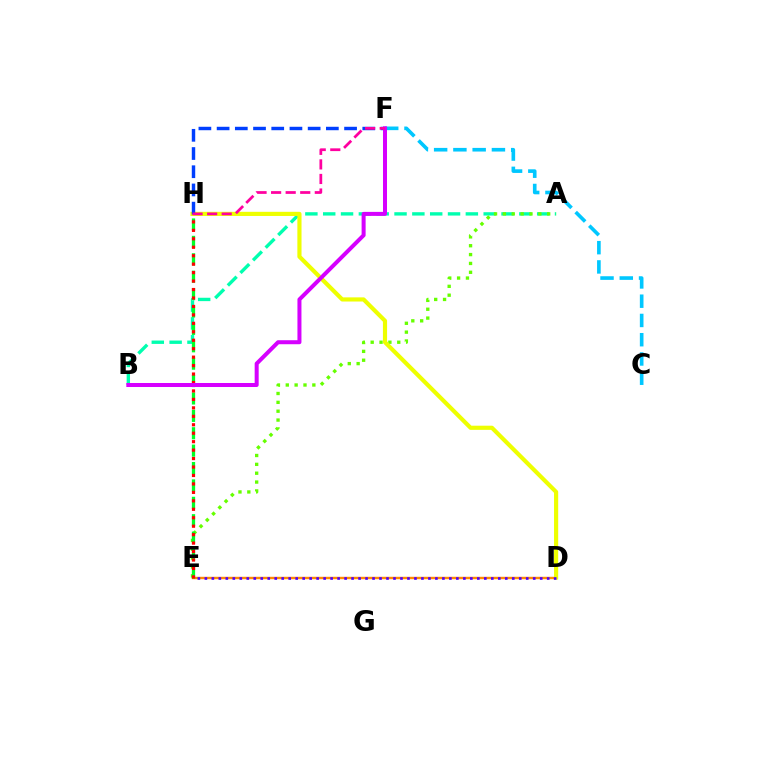{('D', 'E'): [{'color': '#ff8800', 'line_style': 'solid', 'thickness': 1.75}, {'color': '#4f00ff', 'line_style': 'dotted', 'thickness': 1.9}], ('A', 'B'): [{'color': '#00ffaf', 'line_style': 'dashed', 'thickness': 2.42}], ('A', 'E'): [{'color': '#66ff00', 'line_style': 'dotted', 'thickness': 2.41}], ('E', 'H'): [{'color': '#00ff27', 'line_style': 'dashed', 'thickness': 2.36}, {'color': '#ff0000', 'line_style': 'dotted', 'thickness': 2.3}], ('C', 'F'): [{'color': '#00c7ff', 'line_style': 'dashed', 'thickness': 2.62}], ('D', 'H'): [{'color': '#eeff00', 'line_style': 'solid', 'thickness': 2.99}], ('F', 'H'): [{'color': '#003fff', 'line_style': 'dashed', 'thickness': 2.47}, {'color': '#ff00a0', 'line_style': 'dashed', 'thickness': 1.98}], ('B', 'F'): [{'color': '#d600ff', 'line_style': 'solid', 'thickness': 2.89}]}